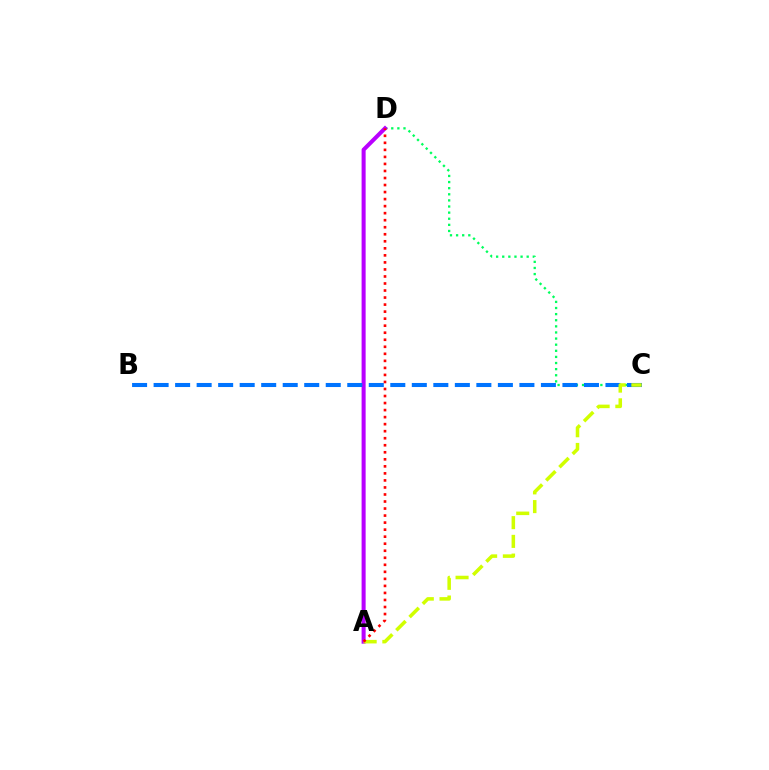{('C', 'D'): [{'color': '#00ff5c', 'line_style': 'dotted', 'thickness': 1.66}], ('A', 'D'): [{'color': '#b900ff', 'line_style': 'solid', 'thickness': 2.91}, {'color': '#ff0000', 'line_style': 'dotted', 'thickness': 1.91}], ('B', 'C'): [{'color': '#0074ff', 'line_style': 'dashed', 'thickness': 2.92}], ('A', 'C'): [{'color': '#d1ff00', 'line_style': 'dashed', 'thickness': 2.54}]}